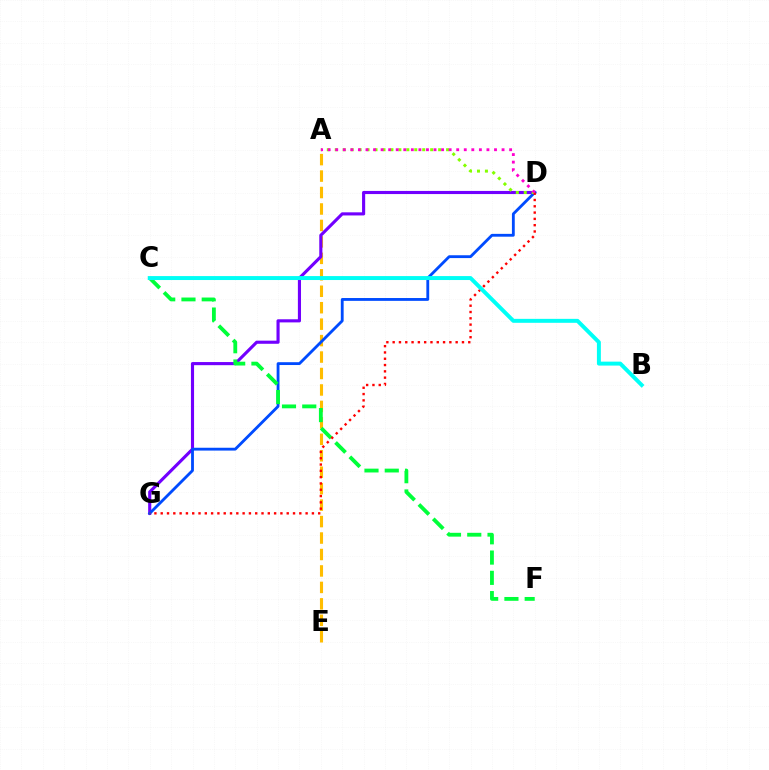{('A', 'E'): [{'color': '#ffbd00', 'line_style': 'dashed', 'thickness': 2.24}], ('D', 'G'): [{'color': '#7200ff', 'line_style': 'solid', 'thickness': 2.25}, {'color': '#004bff', 'line_style': 'solid', 'thickness': 2.04}, {'color': '#ff0000', 'line_style': 'dotted', 'thickness': 1.71}], ('A', 'D'): [{'color': '#84ff00', 'line_style': 'dotted', 'thickness': 2.16}, {'color': '#ff00cf', 'line_style': 'dotted', 'thickness': 2.05}], ('C', 'F'): [{'color': '#00ff39', 'line_style': 'dashed', 'thickness': 2.75}], ('B', 'C'): [{'color': '#00fff6', 'line_style': 'solid', 'thickness': 2.85}]}